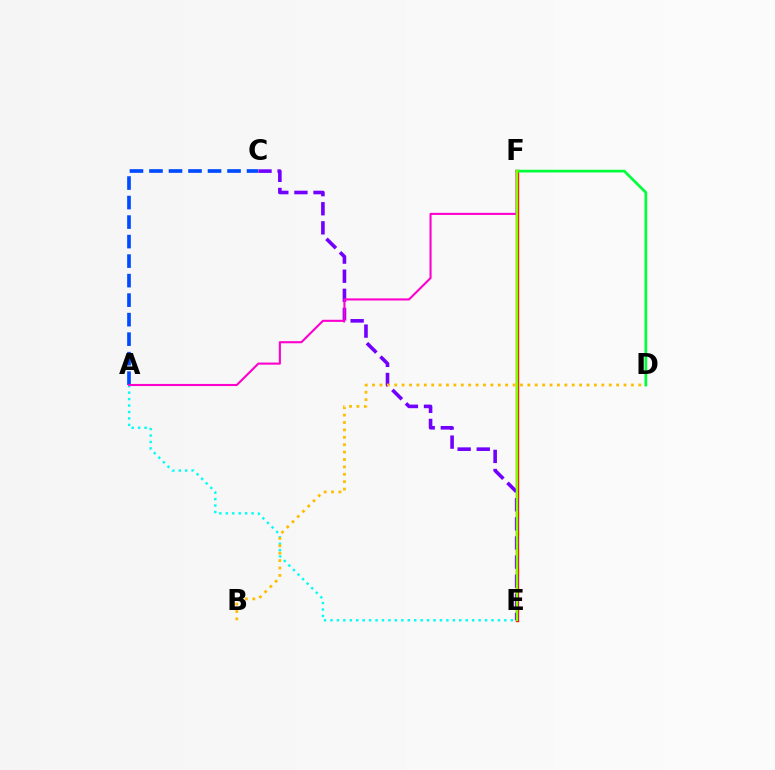{('A', 'C'): [{'color': '#004bff', 'line_style': 'dashed', 'thickness': 2.65}], ('E', 'F'): [{'color': '#ff0000', 'line_style': 'solid', 'thickness': 2.43}, {'color': '#84ff00', 'line_style': 'solid', 'thickness': 1.73}], ('A', 'E'): [{'color': '#00fff6', 'line_style': 'dotted', 'thickness': 1.75}], ('C', 'E'): [{'color': '#7200ff', 'line_style': 'dashed', 'thickness': 2.6}], ('D', 'F'): [{'color': '#00ff39', 'line_style': 'solid', 'thickness': 1.95}], ('A', 'F'): [{'color': '#ff00cf', 'line_style': 'solid', 'thickness': 1.52}], ('B', 'D'): [{'color': '#ffbd00', 'line_style': 'dotted', 'thickness': 2.01}]}